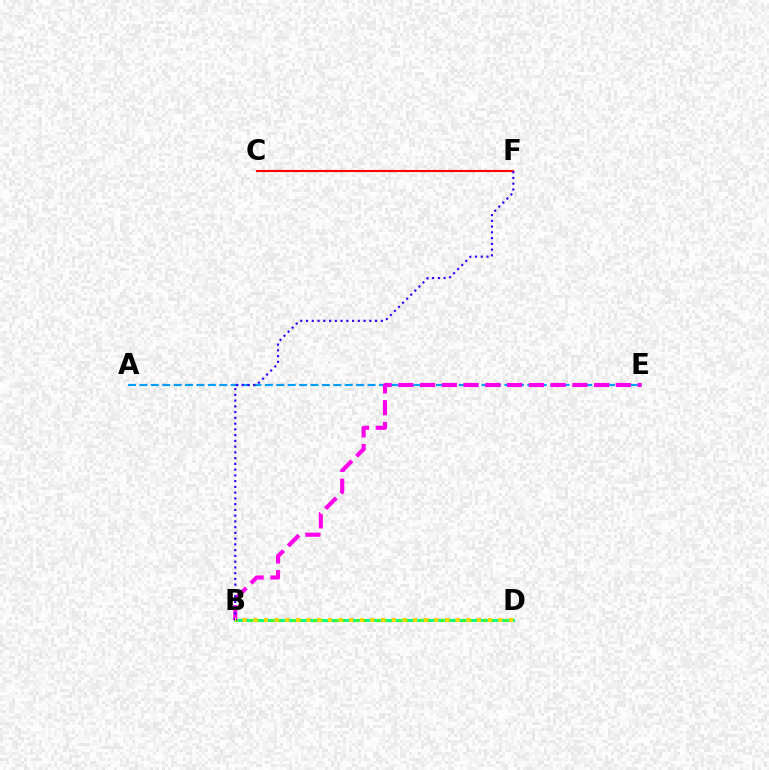{('B', 'D'): [{'color': '#00ff86', 'line_style': 'solid', 'thickness': 2.07}, {'color': '#4fff00', 'line_style': 'dotted', 'thickness': 1.93}, {'color': '#ffd500', 'line_style': 'dotted', 'thickness': 2.89}], ('A', 'E'): [{'color': '#009eff', 'line_style': 'dashed', 'thickness': 1.55}], ('B', 'E'): [{'color': '#ff00ed', 'line_style': 'dashed', 'thickness': 2.96}], ('C', 'F'): [{'color': '#ff0000', 'line_style': 'solid', 'thickness': 1.52}], ('B', 'F'): [{'color': '#3700ff', 'line_style': 'dotted', 'thickness': 1.56}]}